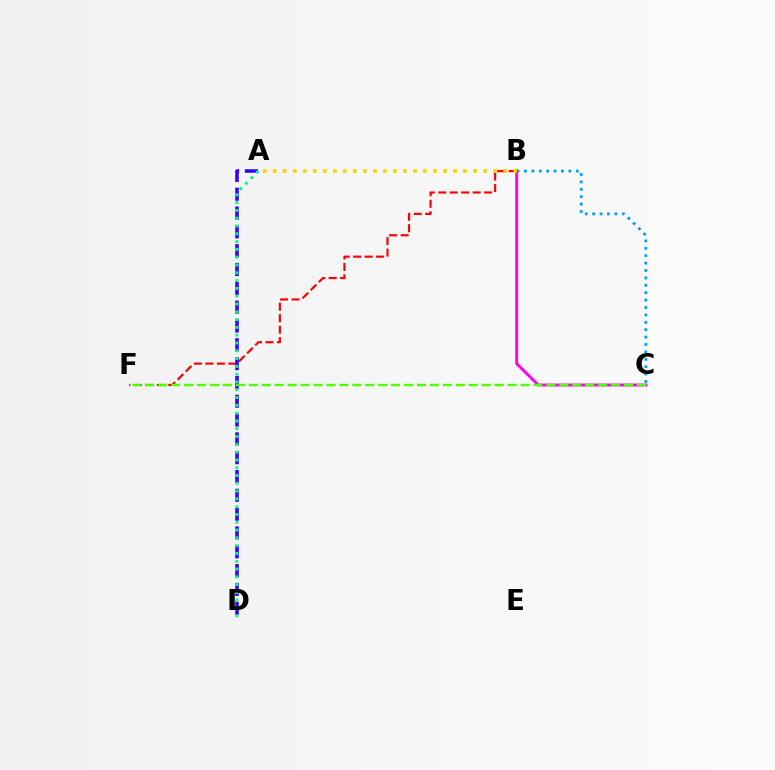{('B', 'F'): [{'color': '#ff0000', 'line_style': 'dashed', 'thickness': 1.56}], ('B', 'C'): [{'color': '#009eff', 'line_style': 'dotted', 'thickness': 2.01}, {'color': '#ff00ed', 'line_style': 'solid', 'thickness': 2.09}], ('A', 'D'): [{'color': '#3700ff', 'line_style': 'dashed', 'thickness': 2.56}, {'color': '#00ff86', 'line_style': 'dotted', 'thickness': 2.12}], ('A', 'B'): [{'color': '#ffd500', 'line_style': 'dotted', 'thickness': 2.72}], ('C', 'F'): [{'color': '#4fff00', 'line_style': 'dashed', 'thickness': 1.76}]}